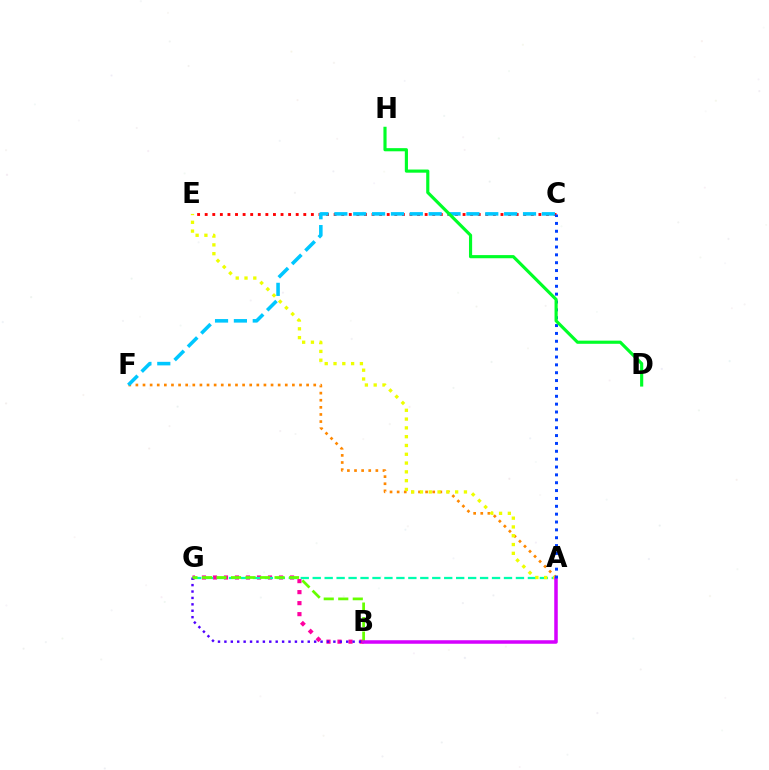{('A', 'F'): [{'color': '#ff8800', 'line_style': 'dotted', 'thickness': 1.93}], ('B', 'G'): [{'color': '#ff00a0', 'line_style': 'dotted', 'thickness': 2.99}, {'color': '#4f00ff', 'line_style': 'dotted', 'thickness': 1.74}, {'color': '#66ff00', 'line_style': 'dashed', 'thickness': 1.97}], ('A', 'G'): [{'color': '#00ffaf', 'line_style': 'dashed', 'thickness': 1.62}], ('A', 'E'): [{'color': '#eeff00', 'line_style': 'dotted', 'thickness': 2.39}], ('A', 'B'): [{'color': '#d600ff', 'line_style': 'solid', 'thickness': 2.53}], ('C', 'E'): [{'color': '#ff0000', 'line_style': 'dotted', 'thickness': 2.06}], ('A', 'C'): [{'color': '#003fff', 'line_style': 'dotted', 'thickness': 2.13}], ('C', 'F'): [{'color': '#00c7ff', 'line_style': 'dashed', 'thickness': 2.56}], ('D', 'H'): [{'color': '#00ff27', 'line_style': 'solid', 'thickness': 2.27}]}